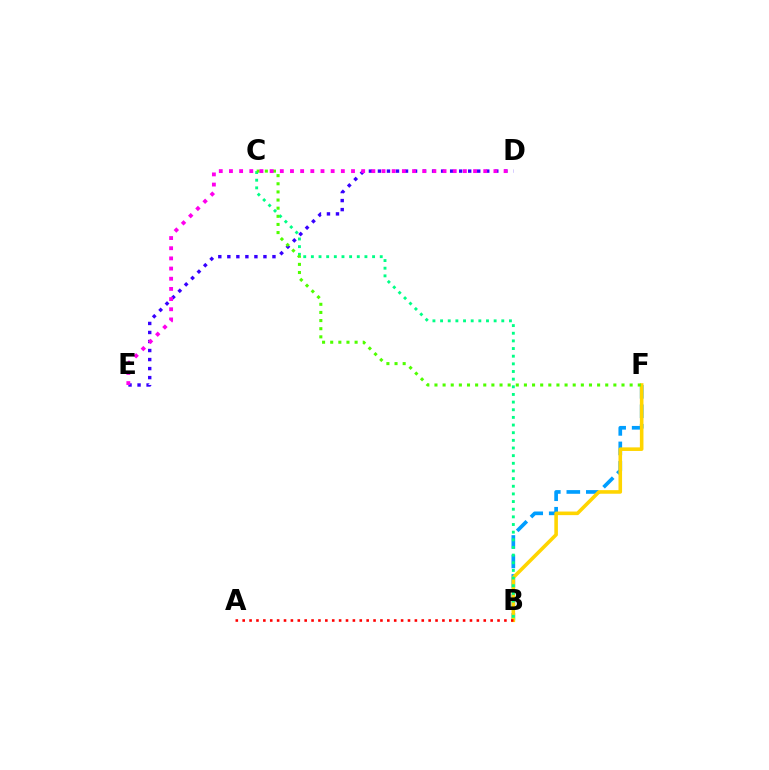{('B', 'F'): [{'color': '#009eff', 'line_style': 'dashed', 'thickness': 2.65}, {'color': '#ffd500', 'line_style': 'solid', 'thickness': 2.58}], ('D', 'E'): [{'color': '#3700ff', 'line_style': 'dotted', 'thickness': 2.45}, {'color': '#ff00ed', 'line_style': 'dotted', 'thickness': 2.76}], ('B', 'C'): [{'color': '#00ff86', 'line_style': 'dotted', 'thickness': 2.08}], ('A', 'B'): [{'color': '#ff0000', 'line_style': 'dotted', 'thickness': 1.87}], ('C', 'F'): [{'color': '#4fff00', 'line_style': 'dotted', 'thickness': 2.21}]}